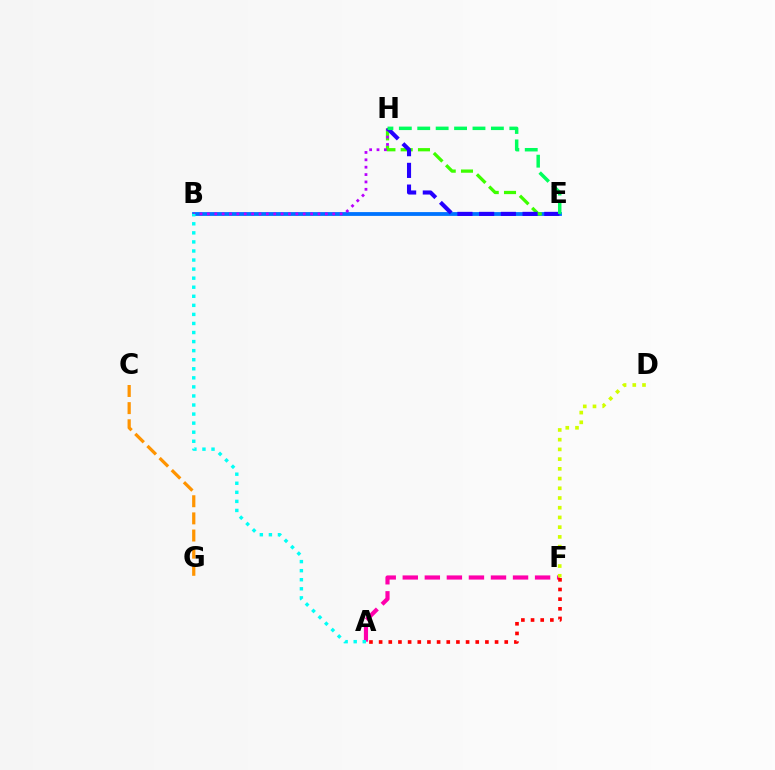{('A', 'F'): [{'color': '#ff00ac', 'line_style': 'dashed', 'thickness': 3.0}, {'color': '#ff0000', 'line_style': 'dotted', 'thickness': 2.63}], ('B', 'E'): [{'color': '#0074ff', 'line_style': 'solid', 'thickness': 2.75}], ('E', 'H'): [{'color': '#3dff00', 'line_style': 'dashed', 'thickness': 2.35}, {'color': '#2500ff', 'line_style': 'dashed', 'thickness': 2.95}, {'color': '#00ff5c', 'line_style': 'dashed', 'thickness': 2.5}], ('D', 'F'): [{'color': '#d1ff00', 'line_style': 'dotted', 'thickness': 2.64}], ('B', 'H'): [{'color': '#b900ff', 'line_style': 'dotted', 'thickness': 2.0}], ('A', 'B'): [{'color': '#00fff6', 'line_style': 'dotted', 'thickness': 2.46}], ('C', 'G'): [{'color': '#ff9400', 'line_style': 'dashed', 'thickness': 2.33}]}